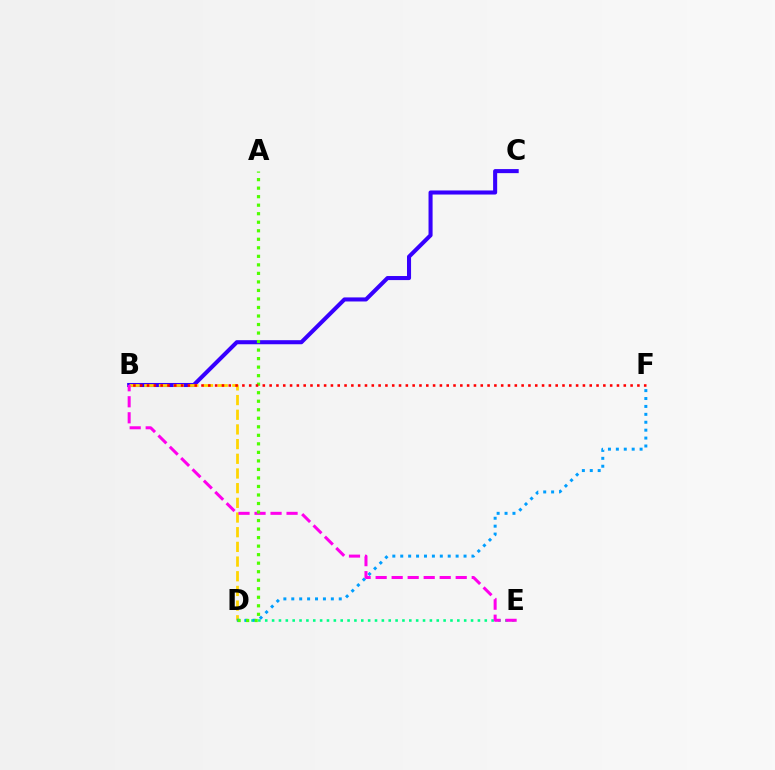{('D', 'E'): [{'color': '#00ff86', 'line_style': 'dotted', 'thickness': 1.86}], ('B', 'C'): [{'color': '#3700ff', 'line_style': 'solid', 'thickness': 2.92}], ('B', 'D'): [{'color': '#ffd500', 'line_style': 'dashed', 'thickness': 1.99}], ('D', 'F'): [{'color': '#009eff', 'line_style': 'dotted', 'thickness': 2.15}], ('B', 'E'): [{'color': '#ff00ed', 'line_style': 'dashed', 'thickness': 2.18}], ('A', 'D'): [{'color': '#4fff00', 'line_style': 'dotted', 'thickness': 2.32}], ('B', 'F'): [{'color': '#ff0000', 'line_style': 'dotted', 'thickness': 1.85}]}